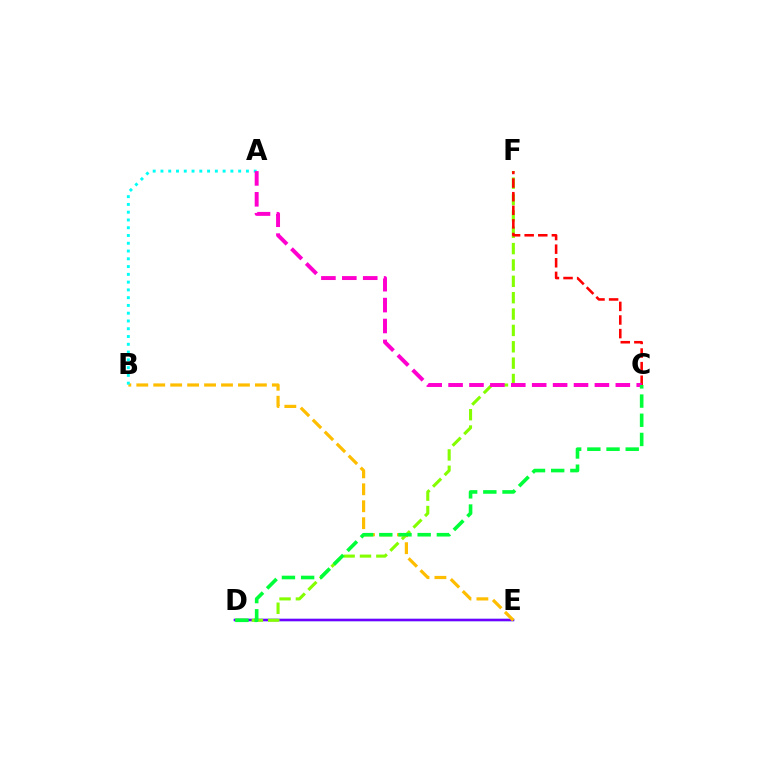{('D', 'E'): [{'color': '#004bff', 'line_style': 'solid', 'thickness': 1.68}, {'color': '#7200ff', 'line_style': 'solid', 'thickness': 1.7}], ('D', 'F'): [{'color': '#84ff00', 'line_style': 'dashed', 'thickness': 2.22}], ('B', 'E'): [{'color': '#ffbd00', 'line_style': 'dashed', 'thickness': 2.3}], ('C', 'F'): [{'color': '#ff0000', 'line_style': 'dashed', 'thickness': 1.85}], ('A', 'B'): [{'color': '#00fff6', 'line_style': 'dotted', 'thickness': 2.11}], ('A', 'C'): [{'color': '#ff00cf', 'line_style': 'dashed', 'thickness': 2.84}], ('C', 'D'): [{'color': '#00ff39', 'line_style': 'dashed', 'thickness': 2.61}]}